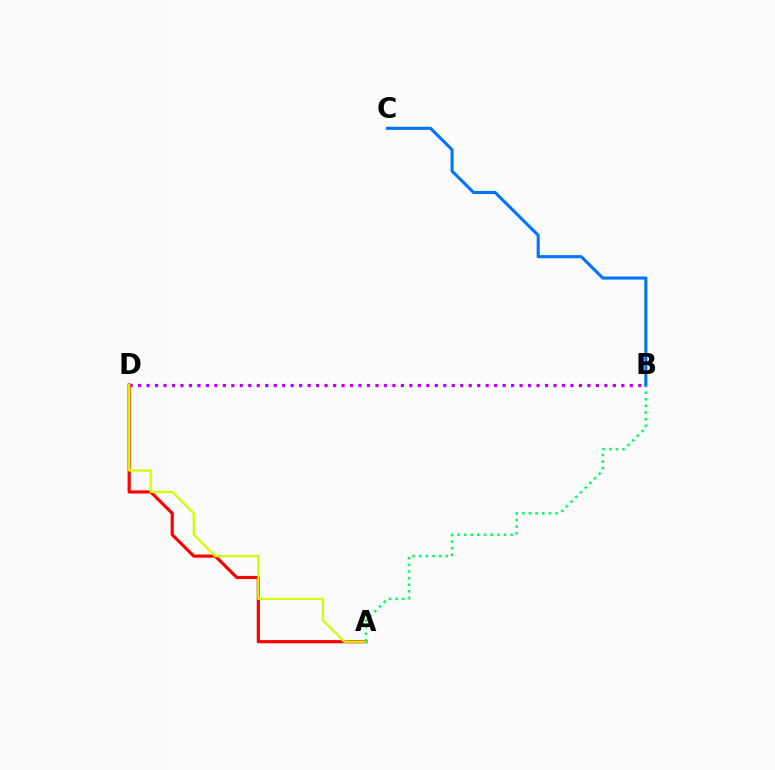{('B', 'D'): [{'color': '#b900ff', 'line_style': 'dotted', 'thickness': 2.3}], ('A', 'D'): [{'color': '#ff0000', 'line_style': 'solid', 'thickness': 2.28}, {'color': '#d1ff00', 'line_style': 'solid', 'thickness': 1.62}], ('A', 'B'): [{'color': '#00ff5c', 'line_style': 'dotted', 'thickness': 1.8}], ('B', 'C'): [{'color': '#0074ff', 'line_style': 'solid', 'thickness': 2.22}]}